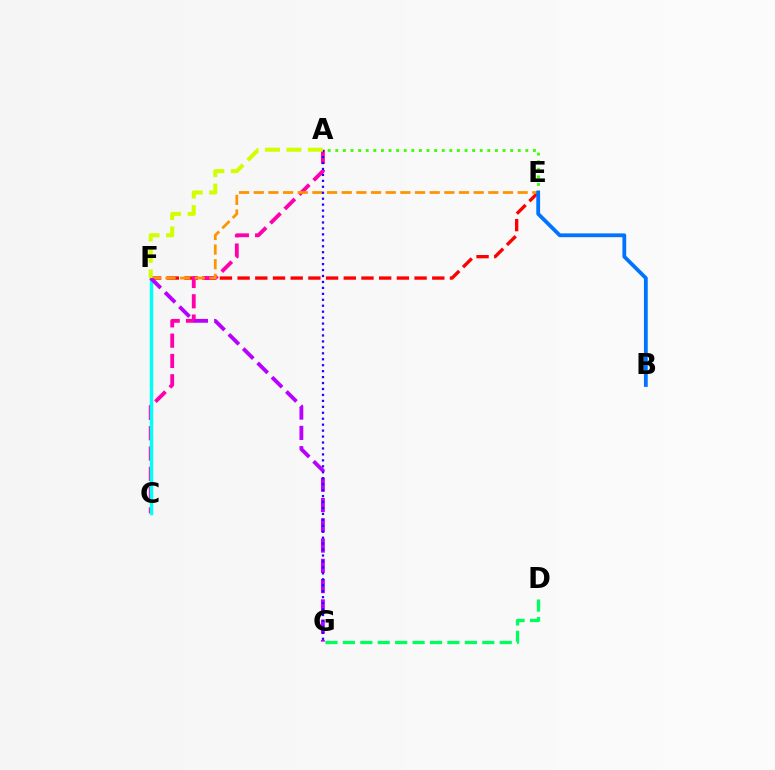{('E', 'F'): [{'color': '#ff0000', 'line_style': 'dashed', 'thickness': 2.4}, {'color': '#ff9400', 'line_style': 'dashed', 'thickness': 1.99}], ('A', 'C'): [{'color': '#ff00ac', 'line_style': 'dashed', 'thickness': 2.76}], ('D', 'G'): [{'color': '#00ff5c', 'line_style': 'dashed', 'thickness': 2.37}], ('C', 'F'): [{'color': '#00fff6', 'line_style': 'solid', 'thickness': 2.47}], ('A', 'E'): [{'color': '#3dff00', 'line_style': 'dotted', 'thickness': 2.07}], ('F', 'G'): [{'color': '#b900ff', 'line_style': 'dashed', 'thickness': 2.75}], ('A', 'G'): [{'color': '#2500ff', 'line_style': 'dotted', 'thickness': 1.62}], ('B', 'E'): [{'color': '#0074ff', 'line_style': 'solid', 'thickness': 2.73}], ('A', 'F'): [{'color': '#d1ff00', 'line_style': 'dashed', 'thickness': 2.92}]}